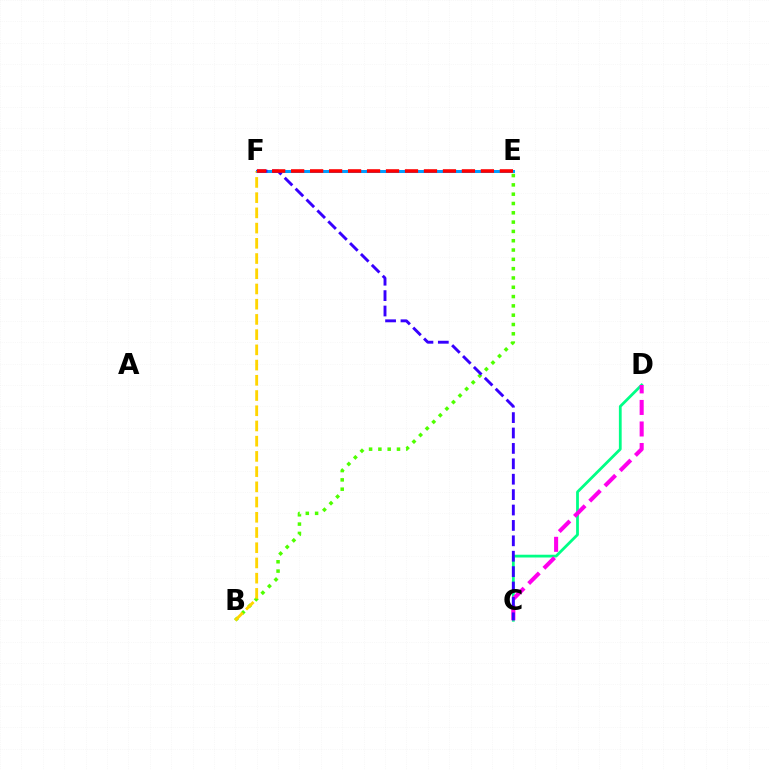{('E', 'F'): [{'color': '#009eff', 'line_style': 'solid', 'thickness': 2.17}, {'color': '#ff0000', 'line_style': 'dashed', 'thickness': 2.58}], ('C', 'D'): [{'color': '#00ff86', 'line_style': 'solid', 'thickness': 2.0}, {'color': '#ff00ed', 'line_style': 'dashed', 'thickness': 2.93}], ('B', 'E'): [{'color': '#4fff00', 'line_style': 'dotted', 'thickness': 2.53}], ('B', 'F'): [{'color': '#ffd500', 'line_style': 'dashed', 'thickness': 2.07}], ('C', 'F'): [{'color': '#3700ff', 'line_style': 'dashed', 'thickness': 2.09}]}